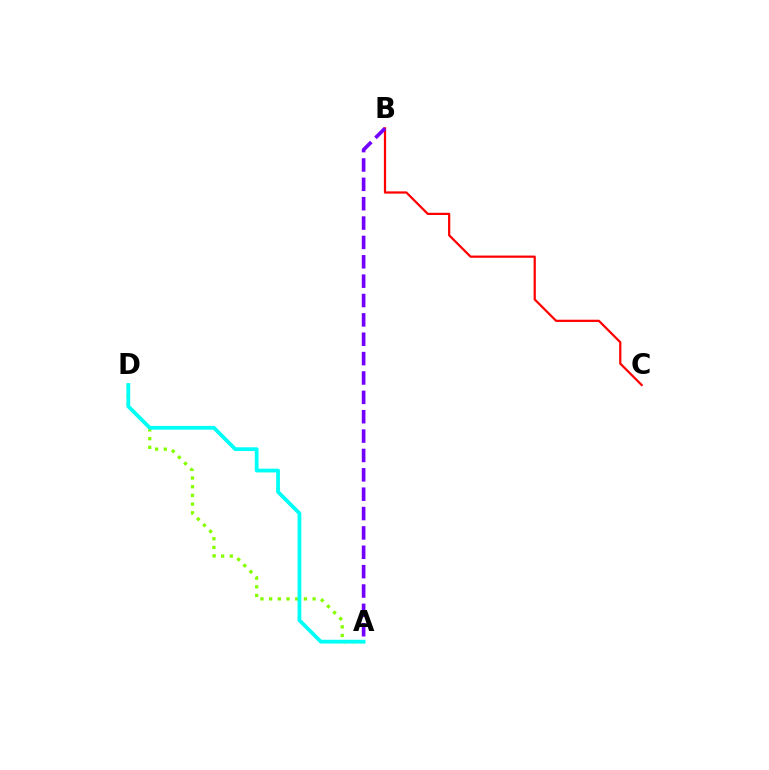{('B', 'C'): [{'color': '#ff0000', 'line_style': 'solid', 'thickness': 1.61}], ('A', 'B'): [{'color': '#7200ff', 'line_style': 'dashed', 'thickness': 2.63}], ('A', 'D'): [{'color': '#84ff00', 'line_style': 'dotted', 'thickness': 2.36}, {'color': '#00fff6', 'line_style': 'solid', 'thickness': 2.72}]}